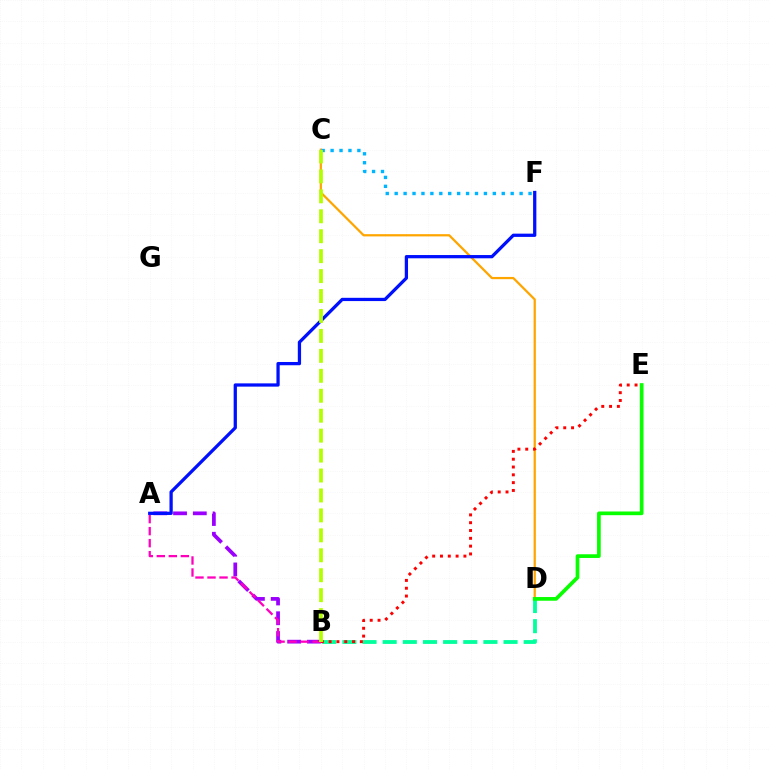{('B', 'D'): [{'color': '#00ff9d', 'line_style': 'dashed', 'thickness': 2.74}], ('C', 'D'): [{'color': '#ffa500', 'line_style': 'solid', 'thickness': 1.61}], ('A', 'B'): [{'color': '#9b00ff', 'line_style': 'dashed', 'thickness': 2.68}, {'color': '#ff00bd', 'line_style': 'dashed', 'thickness': 1.63}], ('D', 'E'): [{'color': '#08ff00', 'line_style': 'solid', 'thickness': 2.66}], ('A', 'F'): [{'color': '#0010ff', 'line_style': 'solid', 'thickness': 2.35}], ('B', 'E'): [{'color': '#ff0000', 'line_style': 'dotted', 'thickness': 2.12}], ('C', 'F'): [{'color': '#00b5ff', 'line_style': 'dotted', 'thickness': 2.42}], ('B', 'C'): [{'color': '#b3ff00', 'line_style': 'dashed', 'thickness': 2.71}]}